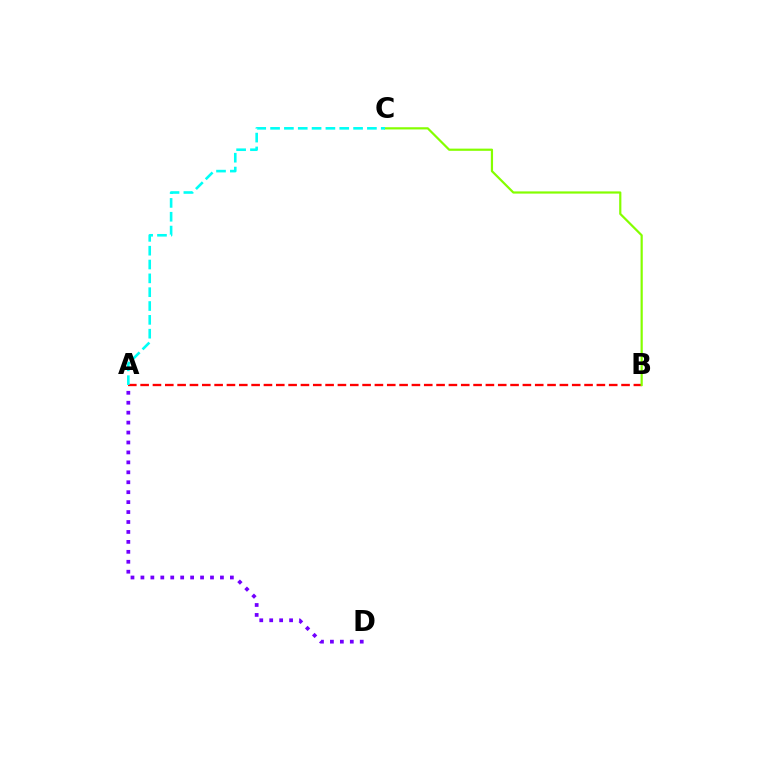{('A', 'B'): [{'color': '#ff0000', 'line_style': 'dashed', 'thickness': 1.68}], ('B', 'C'): [{'color': '#84ff00', 'line_style': 'solid', 'thickness': 1.59}], ('A', 'C'): [{'color': '#00fff6', 'line_style': 'dashed', 'thickness': 1.88}], ('A', 'D'): [{'color': '#7200ff', 'line_style': 'dotted', 'thickness': 2.7}]}